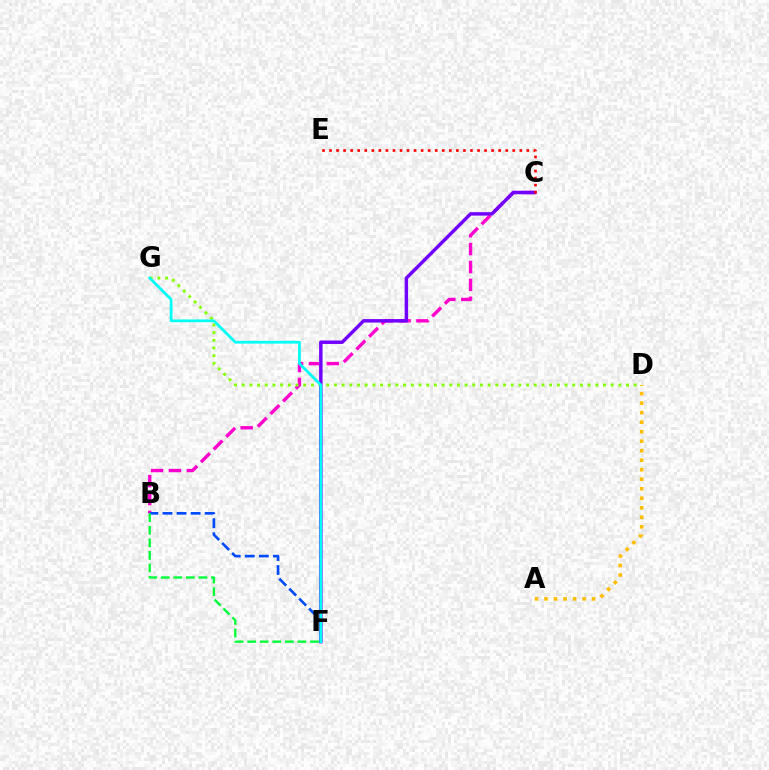{('B', 'C'): [{'color': '#ff00cf', 'line_style': 'dashed', 'thickness': 2.43}], ('D', 'G'): [{'color': '#84ff00', 'line_style': 'dotted', 'thickness': 2.09}], ('C', 'F'): [{'color': '#7200ff', 'line_style': 'solid', 'thickness': 2.48}], ('B', 'F'): [{'color': '#004bff', 'line_style': 'dashed', 'thickness': 1.91}, {'color': '#00ff39', 'line_style': 'dashed', 'thickness': 1.71}], ('C', 'E'): [{'color': '#ff0000', 'line_style': 'dotted', 'thickness': 1.91}], ('F', 'G'): [{'color': '#00fff6', 'line_style': 'solid', 'thickness': 1.98}], ('A', 'D'): [{'color': '#ffbd00', 'line_style': 'dotted', 'thickness': 2.58}]}